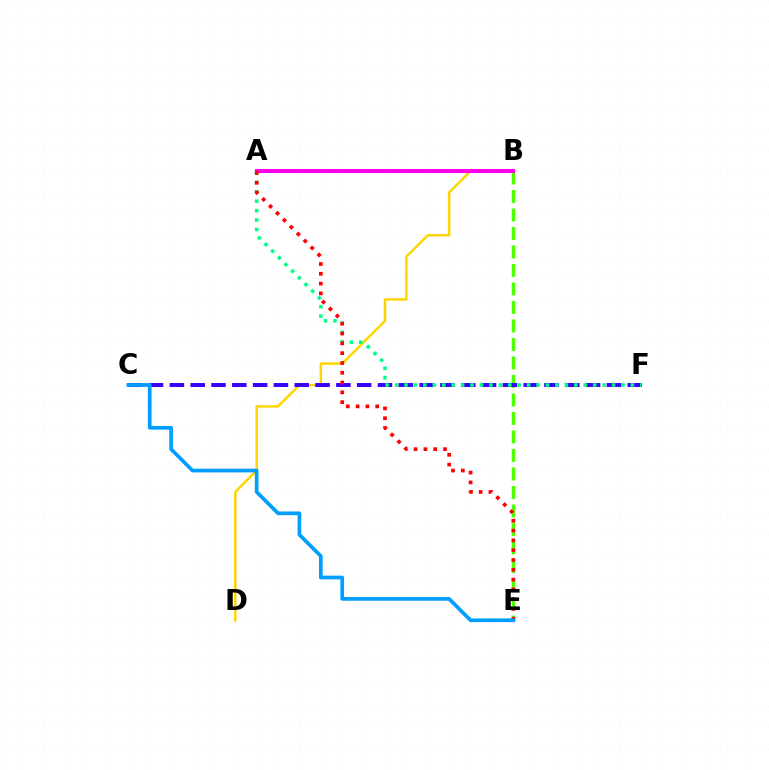{('B', 'E'): [{'color': '#4fff00', 'line_style': 'dashed', 'thickness': 2.51}], ('B', 'D'): [{'color': '#ffd500', 'line_style': 'solid', 'thickness': 1.79}], ('C', 'F'): [{'color': '#3700ff', 'line_style': 'dashed', 'thickness': 2.83}], ('A', 'F'): [{'color': '#00ff86', 'line_style': 'dotted', 'thickness': 2.56}], ('A', 'B'): [{'color': '#ff00ed', 'line_style': 'solid', 'thickness': 2.93}], ('A', 'E'): [{'color': '#ff0000', 'line_style': 'dotted', 'thickness': 2.66}], ('C', 'E'): [{'color': '#009eff', 'line_style': 'solid', 'thickness': 2.66}]}